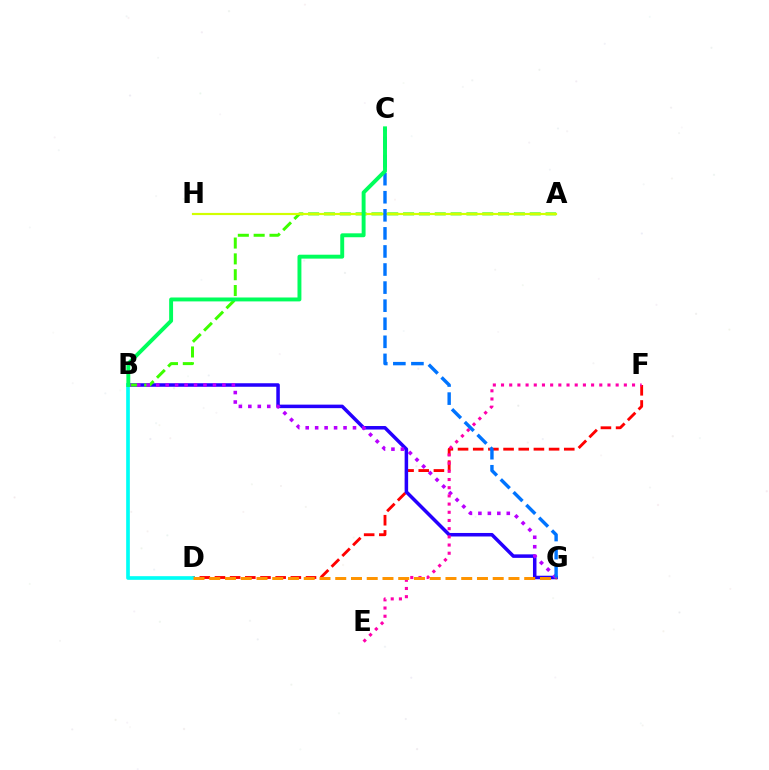{('D', 'F'): [{'color': '#ff0000', 'line_style': 'dashed', 'thickness': 2.06}], ('B', 'G'): [{'color': '#2500ff', 'line_style': 'solid', 'thickness': 2.53}, {'color': '#b900ff', 'line_style': 'dotted', 'thickness': 2.57}], ('A', 'B'): [{'color': '#3dff00', 'line_style': 'dashed', 'thickness': 2.15}], ('A', 'H'): [{'color': '#d1ff00', 'line_style': 'solid', 'thickness': 1.57}], ('E', 'F'): [{'color': '#ff00ac', 'line_style': 'dotted', 'thickness': 2.22}], ('B', 'D'): [{'color': '#00fff6', 'line_style': 'solid', 'thickness': 2.64}], ('D', 'G'): [{'color': '#ff9400', 'line_style': 'dashed', 'thickness': 2.14}], ('C', 'G'): [{'color': '#0074ff', 'line_style': 'dashed', 'thickness': 2.46}], ('B', 'C'): [{'color': '#00ff5c', 'line_style': 'solid', 'thickness': 2.82}]}